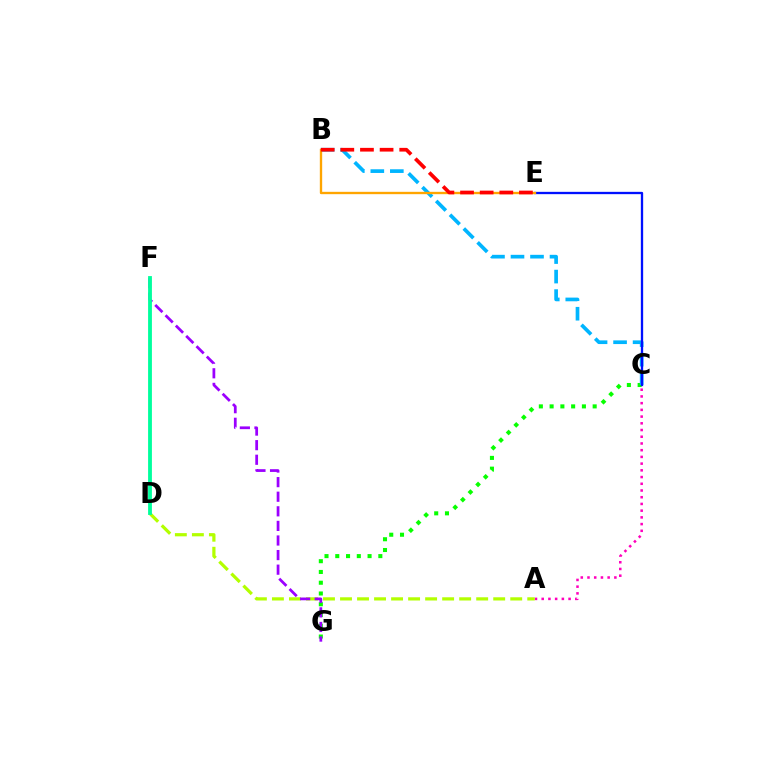{('C', 'G'): [{'color': '#08ff00', 'line_style': 'dotted', 'thickness': 2.92}], ('A', 'C'): [{'color': '#ff00bd', 'line_style': 'dotted', 'thickness': 1.83}], ('A', 'D'): [{'color': '#b3ff00', 'line_style': 'dashed', 'thickness': 2.31}], ('F', 'G'): [{'color': '#9b00ff', 'line_style': 'dashed', 'thickness': 1.98}], ('B', 'C'): [{'color': '#00b5ff', 'line_style': 'dashed', 'thickness': 2.65}], ('C', 'E'): [{'color': '#0010ff', 'line_style': 'solid', 'thickness': 1.67}], ('B', 'E'): [{'color': '#ffa500', 'line_style': 'solid', 'thickness': 1.69}, {'color': '#ff0000', 'line_style': 'dashed', 'thickness': 2.67}], ('D', 'F'): [{'color': '#00ff9d', 'line_style': 'solid', 'thickness': 2.75}]}